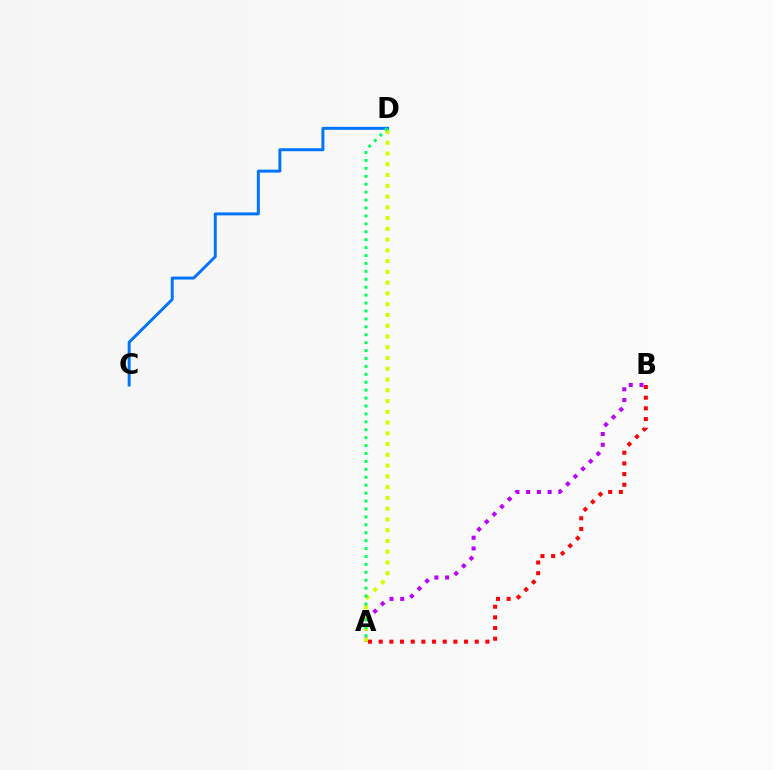{('A', 'B'): [{'color': '#b900ff', 'line_style': 'dotted', 'thickness': 2.92}, {'color': '#ff0000', 'line_style': 'dotted', 'thickness': 2.9}], ('C', 'D'): [{'color': '#0074ff', 'line_style': 'solid', 'thickness': 2.14}], ('A', 'D'): [{'color': '#d1ff00', 'line_style': 'dotted', 'thickness': 2.92}, {'color': '#00ff5c', 'line_style': 'dotted', 'thickness': 2.15}]}